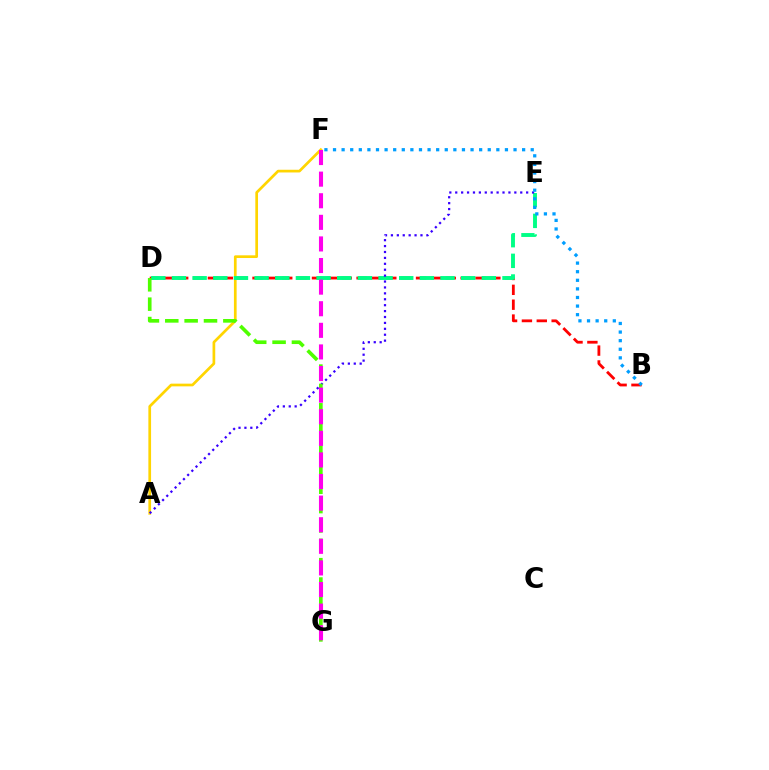{('B', 'D'): [{'color': '#ff0000', 'line_style': 'dashed', 'thickness': 2.02}], ('A', 'F'): [{'color': '#ffd500', 'line_style': 'solid', 'thickness': 1.94}], ('D', 'E'): [{'color': '#00ff86', 'line_style': 'dashed', 'thickness': 2.81}], ('A', 'E'): [{'color': '#3700ff', 'line_style': 'dotted', 'thickness': 1.61}], ('D', 'G'): [{'color': '#4fff00', 'line_style': 'dashed', 'thickness': 2.63}], ('B', 'F'): [{'color': '#009eff', 'line_style': 'dotted', 'thickness': 2.34}], ('F', 'G'): [{'color': '#ff00ed', 'line_style': 'dashed', 'thickness': 2.93}]}